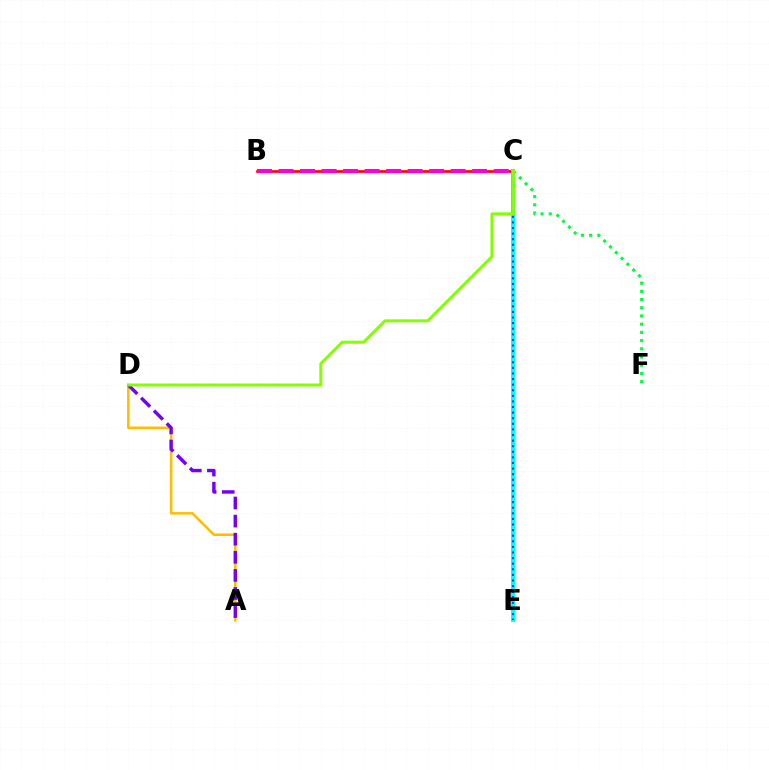{('C', 'F'): [{'color': '#00ff39', 'line_style': 'dotted', 'thickness': 2.23}], ('B', 'C'): [{'color': '#ff0000', 'line_style': 'solid', 'thickness': 1.9}, {'color': '#ff00cf', 'line_style': 'dashed', 'thickness': 2.92}], ('A', 'D'): [{'color': '#ffbd00', 'line_style': 'solid', 'thickness': 1.82}, {'color': '#7200ff', 'line_style': 'dashed', 'thickness': 2.46}], ('C', 'E'): [{'color': '#00fff6', 'line_style': 'solid', 'thickness': 2.85}, {'color': '#004bff', 'line_style': 'dotted', 'thickness': 1.52}], ('C', 'D'): [{'color': '#84ff00', 'line_style': 'solid', 'thickness': 2.17}]}